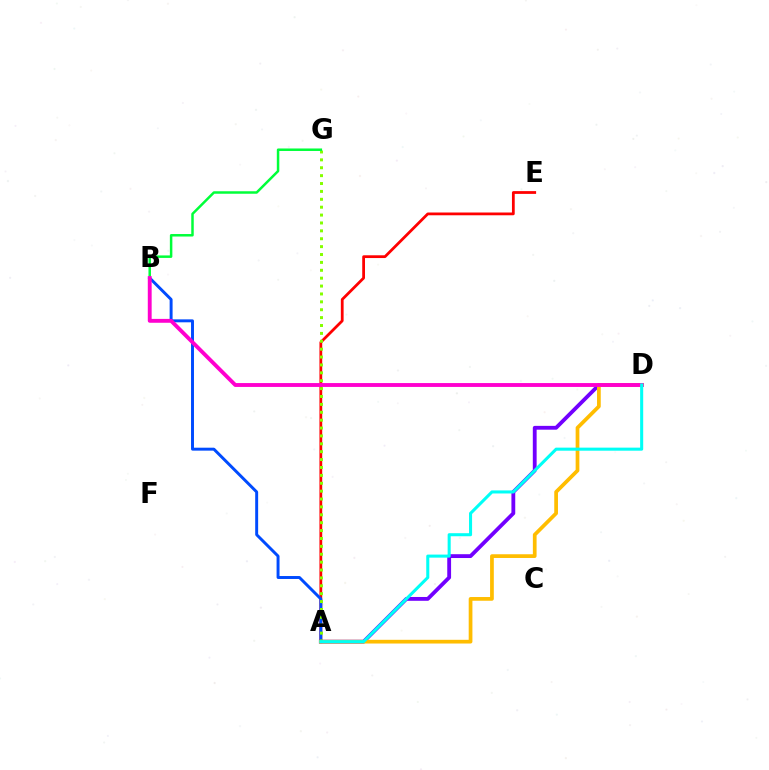{('A', 'D'): [{'color': '#7200ff', 'line_style': 'solid', 'thickness': 2.75}, {'color': '#ffbd00', 'line_style': 'solid', 'thickness': 2.68}, {'color': '#00fff6', 'line_style': 'solid', 'thickness': 2.2}], ('A', 'E'): [{'color': '#ff0000', 'line_style': 'solid', 'thickness': 2.0}], ('A', 'B'): [{'color': '#004bff', 'line_style': 'solid', 'thickness': 2.12}], ('A', 'G'): [{'color': '#84ff00', 'line_style': 'dotted', 'thickness': 2.14}], ('B', 'G'): [{'color': '#00ff39', 'line_style': 'solid', 'thickness': 1.8}], ('B', 'D'): [{'color': '#ff00cf', 'line_style': 'solid', 'thickness': 2.79}]}